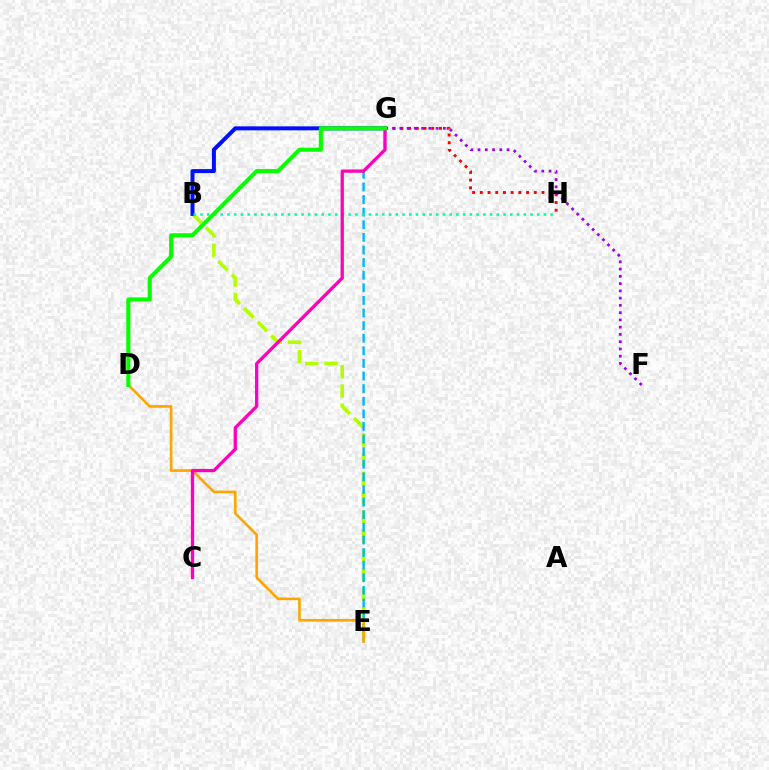{('B', 'E'): [{'color': '#b3ff00', 'line_style': 'dashed', 'thickness': 2.62}], ('G', 'H'): [{'color': '#ff0000', 'line_style': 'dotted', 'thickness': 2.09}], ('F', 'G'): [{'color': '#9b00ff', 'line_style': 'dotted', 'thickness': 1.97}], ('B', 'G'): [{'color': '#0010ff', 'line_style': 'solid', 'thickness': 2.89}], ('E', 'G'): [{'color': '#00b5ff', 'line_style': 'dashed', 'thickness': 1.71}], ('D', 'E'): [{'color': '#ffa500', 'line_style': 'solid', 'thickness': 1.9}], ('B', 'H'): [{'color': '#00ff9d', 'line_style': 'dotted', 'thickness': 1.83}], ('C', 'G'): [{'color': '#ff00bd', 'line_style': 'solid', 'thickness': 2.37}], ('D', 'G'): [{'color': '#08ff00', 'line_style': 'solid', 'thickness': 2.95}]}